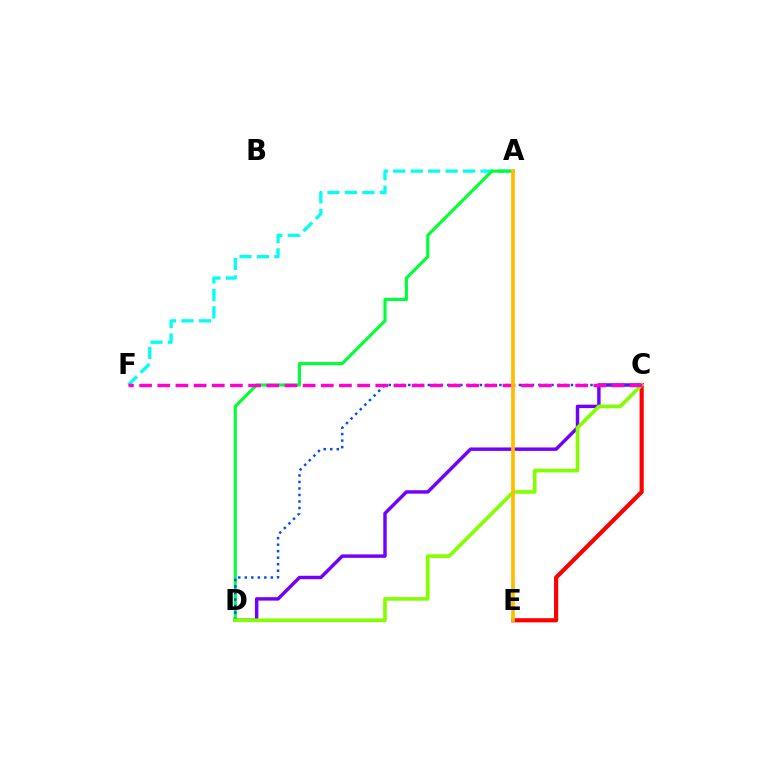{('A', 'F'): [{'color': '#00fff6', 'line_style': 'dashed', 'thickness': 2.37}], ('C', 'D'): [{'color': '#7200ff', 'line_style': 'solid', 'thickness': 2.48}, {'color': '#004bff', 'line_style': 'dotted', 'thickness': 1.77}, {'color': '#84ff00', 'line_style': 'solid', 'thickness': 2.62}], ('C', 'E'): [{'color': '#ff0000', 'line_style': 'solid', 'thickness': 2.99}], ('A', 'D'): [{'color': '#00ff39', 'line_style': 'solid', 'thickness': 2.25}], ('C', 'F'): [{'color': '#ff00cf', 'line_style': 'dashed', 'thickness': 2.47}], ('A', 'E'): [{'color': '#ffbd00', 'line_style': 'solid', 'thickness': 2.67}]}